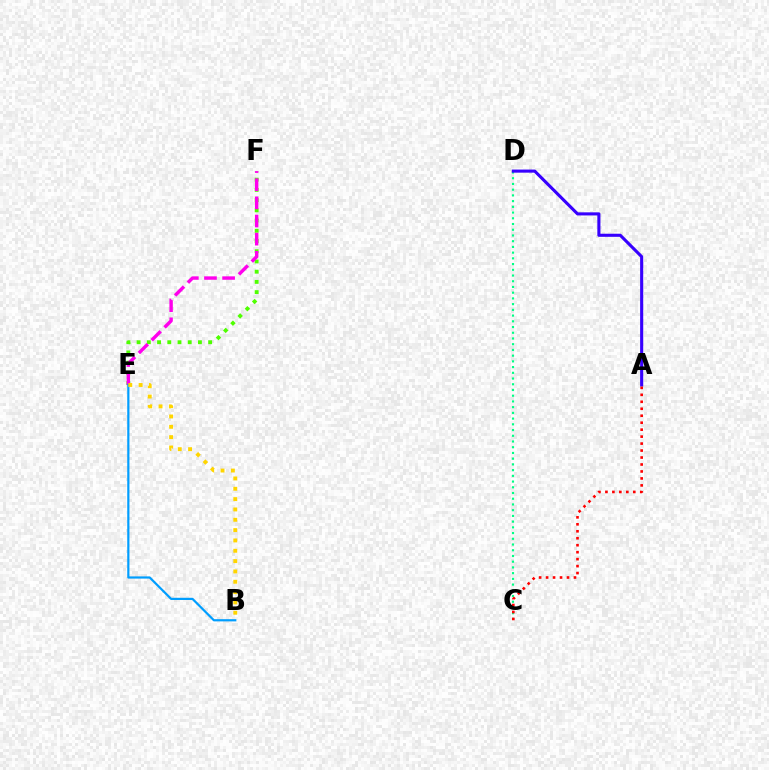{('E', 'F'): [{'color': '#4fff00', 'line_style': 'dotted', 'thickness': 2.78}, {'color': '#ff00ed', 'line_style': 'dashed', 'thickness': 2.46}], ('C', 'D'): [{'color': '#00ff86', 'line_style': 'dotted', 'thickness': 1.55}], ('B', 'E'): [{'color': '#009eff', 'line_style': 'solid', 'thickness': 1.59}, {'color': '#ffd500', 'line_style': 'dotted', 'thickness': 2.81}], ('A', 'D'): [{'color': '#3700ff', 'line_style': 'solid', 'thickness': 2.23}], ('A', 'C'): [{'color': '#ff0000', 'line_style': 'dotted', 'thickness': 1.89}]}